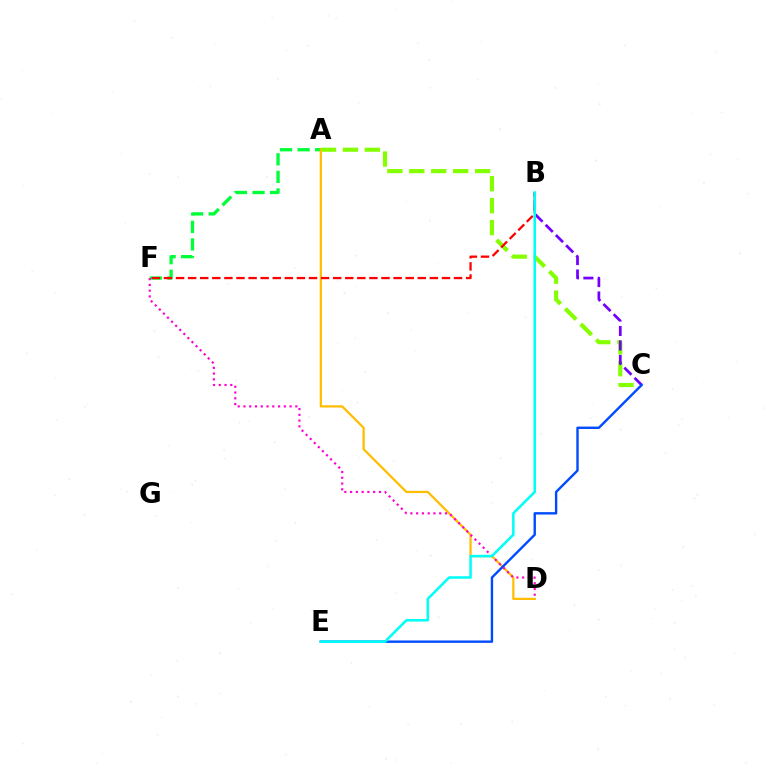{('A', 'C'): [{'color': '#84ff00', 'line_style': 'dashed', 'thickness': 2.98}], ('A', 'F'): [{'color': '#00ff39', 'line_style': 'dashed', 'thickness': 2.39}], ('B', 'C'): [{'color': '#7200ff', 'line_style': 'dashed', 'thickness': 1.96}], ('A', 'D'): [{'color': '#ffbd00', 'line_style': 'solid', 'thickness': 1.61}], ('B', 'F'): [{'color': '#ff0000', 'line_style': 'dashed', 'thickness': 1.64}], ('C', 'E'): [{'color': '#004bff', 'line_style': 'solid', 'thickness': 1.72}], ('D', 'F'): [{'color': '#ff00cf', 'line_style': 'dotted', 'thickness': 1.57}], ('B', 'E'): [{'color': '#00fff6', 'line_style': 'solid', 'thickness': 1.83}]}